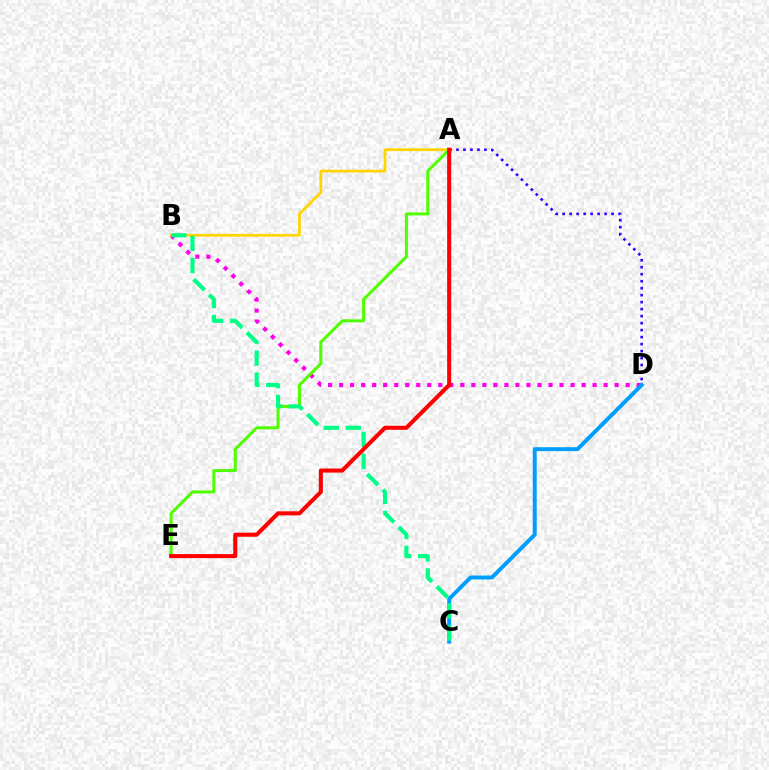{('B', 'D'): [{'color': '#ff00ed', 'line_style': 'dotted', 'thickness': 2.99}], ('A', 'D'): [{'color': '#3700ff', 'line_style': 'dotted', 'thickness': 1.9}], ('C', 'D'): [{'color': '#009eff', 'line_style': 'solid', 'thickness': 2.83}], ('A', 'B'): [{'color': '#ffd500', 'line_style': 'solid', 'thickness': 1.97}], ('A', 'E'): [{'color': '#4fff00', 'line_style': 'solid', 'thickness': 2.18}, {'color': '#ff0000', 'line_style': 'solid', 'thickness': 2.92}], ('B', 'C'): [{'color': '#00ff86', 'line_style': 'dashed', 'thickness': 2.98}]}